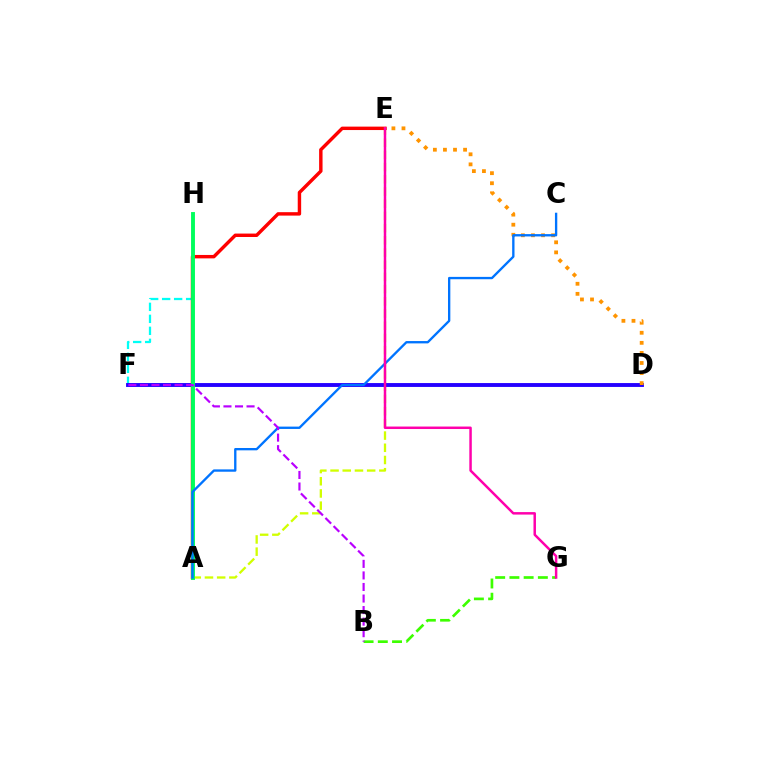{('A', 'E'): [{'color': '#d1ff00', 'line_style': 'dashed', 'thickness': 1.66}, {'color': '#ff0000', 'line_style': 'solid', 'thickness': 2.47}], ('F', 'H'): [{'color': '#00fff6', 'line_style': 'dashed', 'thickness': 1.63}], ('B', 'G'): [{'color': '#3dff00', 'line_style': 'dashed', 'thickness': 1.93}], ('D', 'F'): [{'color': '#2500ff', 'line_style': 'solid', 'thickness': 2.79}], ('A', 'H'): [{'color': '#00ff5c', 'line_style': 'solid', 'thickness': 2.8}], ('D', 'E'): [{'color': '#ff9400', 'line_style': 'dotted', 'thickness': 2.73}], ('A', 'C'): [{'color': '#0074ff', 'line_style': 'solid', 'thickness': 1.69}], ('E', 'G'): [{'color': '#ff00ac', 'line_style': 'solid', 'thickness': 1.79}], ('B', 'F'): [{'color': '#b900ff', 'line_style': 'dashed', 'thickness': 1.57}]}